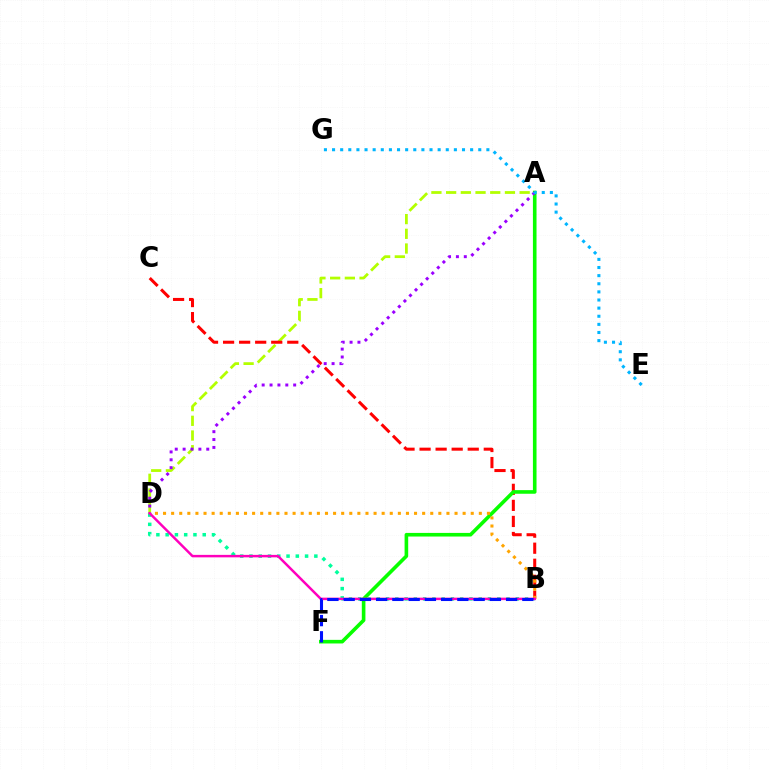{('A', 'D'): [{'color': '#b3ff00', 'line_style': 'dashed', 'thickness': 2.0}, {'color': '#9b00ff', 'line_style': 'dotted', 'thickness': 2.14}], ('B', 'C'): [{'color': '#ff0000', 'line_style': 'dashed', 'thickness': 2.18}], ('A', 'F'): [{'color': '#08ff00', 'line_style': 'solid', 'thickness': 2.6}], ('B', 'D'): [{'color': '#00ff9d', 'line_style': 'dotted', 'thickness': 2.52}, {'color': '#ffa500', 'line_style': 'dotted', 'thickness': 2.2}, {'color': '#ff00bd', 'line_style': 'solid', 'thickness': 1.78}], ('B', 'F'): [{'color': '#0010ff', 'line_style': 'dashed', 'thickness': 2.21}], ('E', 'G'): [{'color': '#00b5ff', 'line_style': 'dotted', 'thickness': 2.21}]}